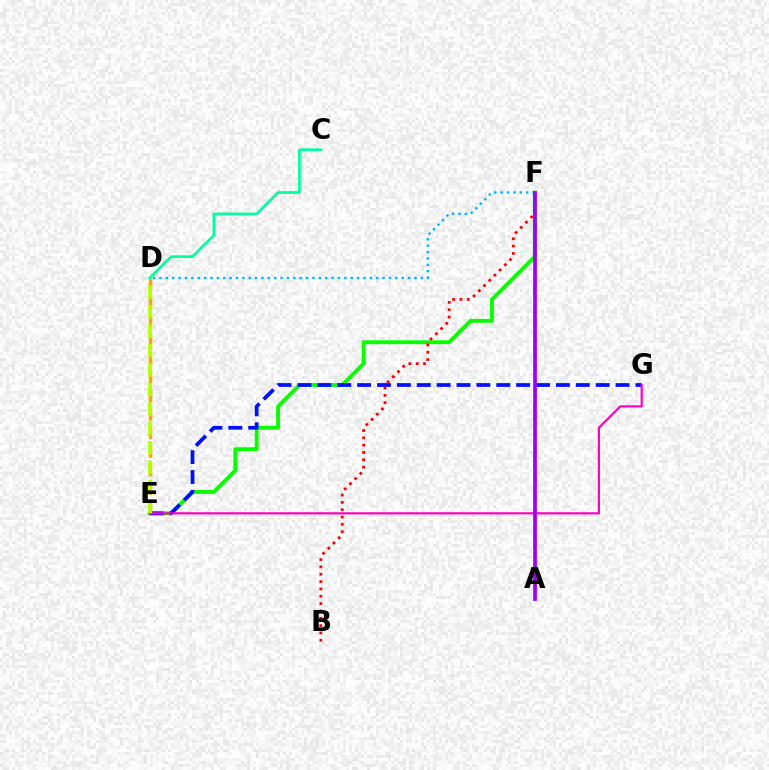{('E', 'F'): [{'color': '#08ff00', 'line_style': 'solid', 'thickness': 2.76}], ('E', 'G'): [{'color': '#0010ff', 'line_style': 'dashed', 'thickness': 2.7}, {'color': '#ff00bd', 'line_style': 'solid', 'thickness': 1.57}], ('B', 'F'): [{'color': '#ff0000', 'line_style': 'dotted', 'thickness': 1.99}], ('D', 'E'): [{'color': '#ffa500', 'line_style': 'dashed', 'thickness': 2.52}, {'color': '#b3ff00', 'line_style': 'dashed', 'thickness': 2.64}], ('D', 'F'): [{'color': '#00b5ff', 'line_style': 'dotted', 'thickness': 1.73}], ('A', 'F'): [{'color': '#9b00ff', 'line_style': 'solid', 'thickness': 2.68}], ('C', 'D'): [{'color': '#00ff9d', 'line_style': 'solid', 'thickness': 1.95}]}